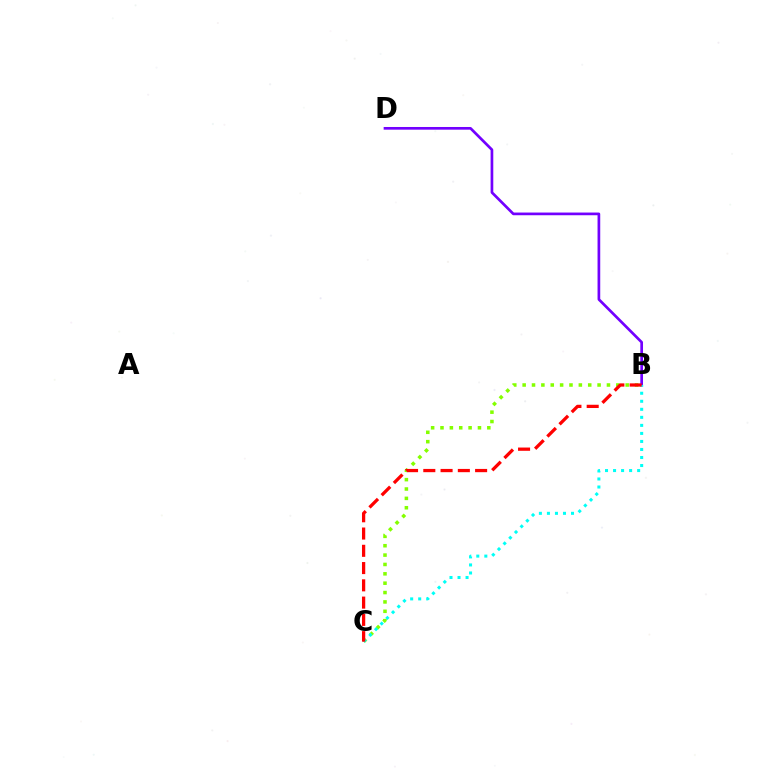{('B', 'D'): [{'color': '#7200ff', 'line_style': 'solid', 'thickness': 1.94}], ('B', 'C'): [{'color': '#84ff00', 'line_style': 'dotted', 'thickness': 2.55}, {'color': '#00fff6', 'line_style': 'dotted', 'thickness': 2.18}, {'color': '#ff0000', 'line_style': 'dashed', 'thickness': 2.35}]}